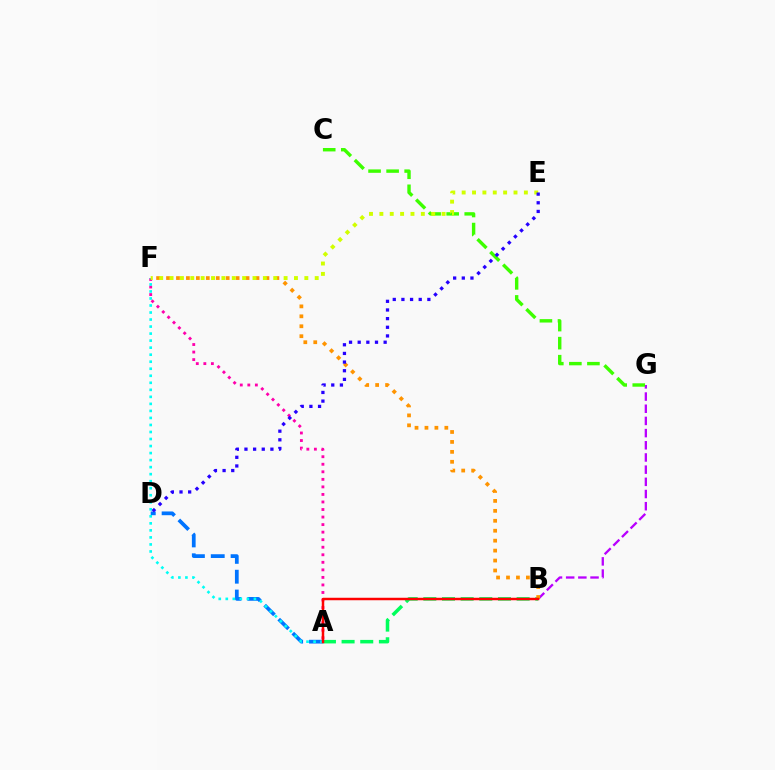{('A', 'B'): [{'color': '#00ff5c', 'line_style': 'dashed', 'thickness': 2.53}, {'color': '#ff0000', 'line_style': 'solid', 'thickness': 1.78}], ('A', 'F'): [{'color': '#ff00ac', 'line_style': 'dotted', 'thickness': 2.05}, {'color': '#00fff6', 'line_style': 'dotted', 'thickness': 1.91}], ('A', 'D'): [{'color': '#0074ff', 'line_style': 'dashed', 'thickness': 2.69}], ('B', 'G'): [{'color': '#b900ff', 'line_style': 'dashed', 'thickness': 1.65}], ('C', 'G'): [{'color': '#3dff00', 'line_style': 'dashed', 'thickness': 2.45}], ('B', 'F'): [{'color': '#ff9400', 'line_style': 'dotted', 'thickness': 2.7}], ('E', 'F'): [{'color': '#d1ff00', 'line_style': 'dotted', 'thickness': 2.82}], ('D', 'E'): [{'color': '#2500ff', 'line_style': 'dotted', 'thickness': 2.35}]}